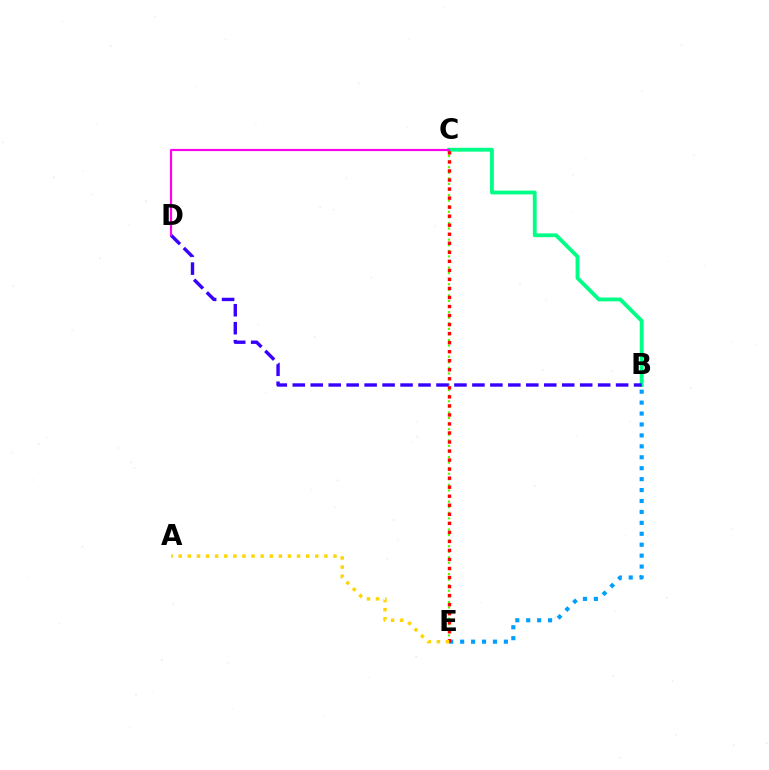{('C', 'E'): [{'color': '#4fff00', 'line_style': 'dotted', 'thickness': 1.51}, {'color': '#ff0000', 'line_style': 'dotted', 'thickness': 2.45}], ('B', 'C'): [{'color': '#00ff86', 'line_style': 'solid', 'thickness': 2.76}], ('B', 'D'): [{'color': '#3700ff', 'line_style': 'dashed', 'thickness': 2.44}], ('B', 'E'): [{'color': '#009eff', 'line_style': 'dotted', 'thickness': 2.97}], ('C', 'D'): [{'color': '#ff00ed', 'line_style': 'solid', 'thickness': 1.56}], ('A', 'E'): [{'color': '#ffd500', 'line_style': 'dotted', 'thickness': 2.47}]}